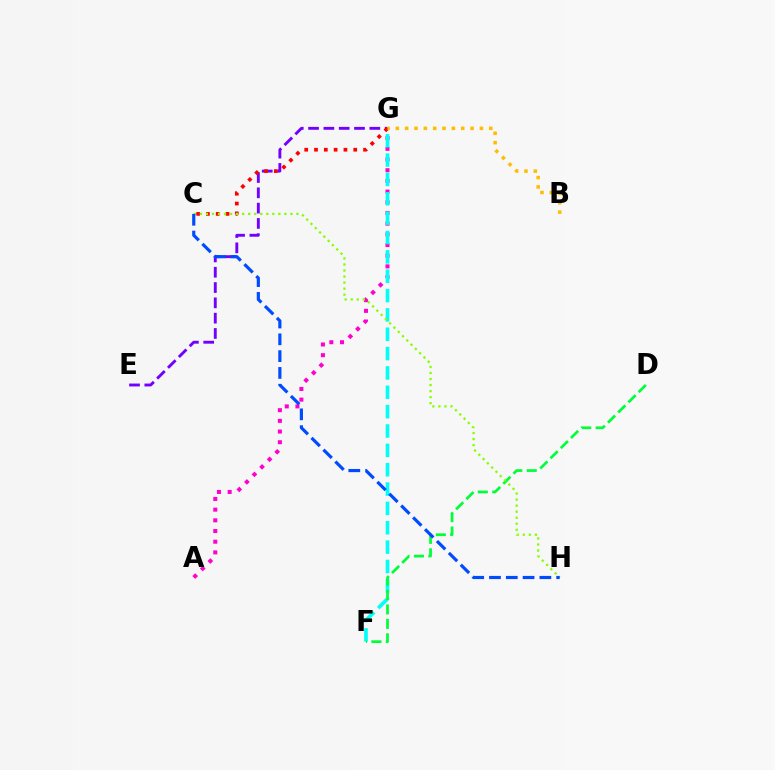{('A', 'G'): [{'color': '#ff00cf', 'line_style': 'dotted', 'thickness': 2.9}], ('E', 'G'): [{'color': '#7200ff', 'line_style': 'dashed', 'thickness': 2.08}], ('F', 'G'): [{'color': '#00fff6', 'line_style': 'dashed', 'thickness': 2.63}], ('D', 'F'): [{'color': '#00ff39', 'line_style': 'dashed', 'thickness': 1.96}], ('C', 'G'): [{'color': '#ff0000', 'line_style': 'dotted', 'thickness': 2.66}], ('B', 'G'): [{'color': '#ffbd00', 'line_style': 'dotted', 'thickness': 2.54}], ('C', 'H'): [{'color': '#84ff00', 'line_style': 'dotted', 'thickness': 1.64}, {'color': '#004bff', 'line_style': 'dashed', 'thickness': 2.28}]}